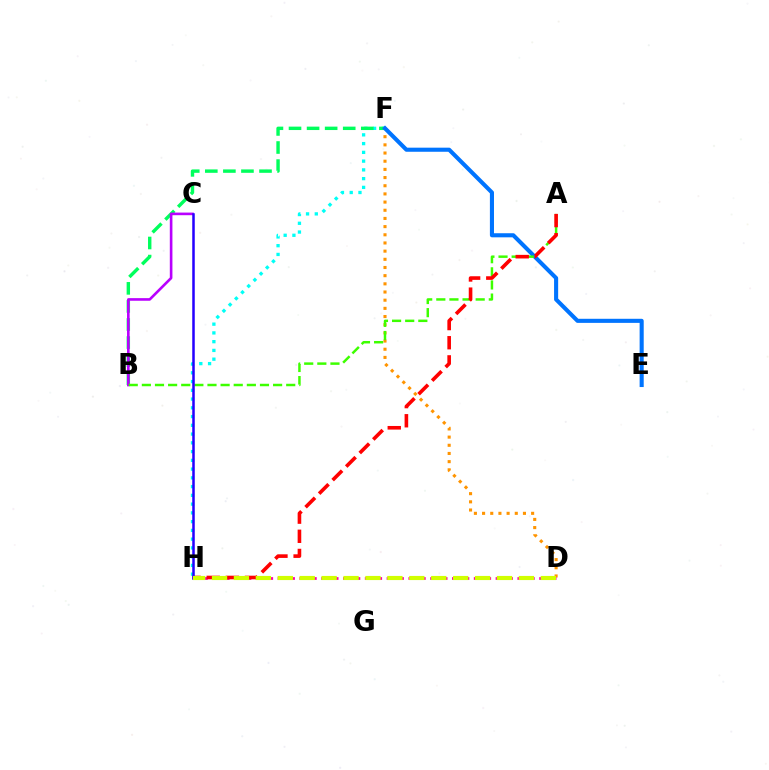{('D', 'F'): [{'color': '#ff9400', 'line_style': 'dotted', 'thickness': 2.22}], ('F', 'H'): [{'color': '#00fff6', 'line_style': 'dotted', 'thickness': 2.38}], ('B', 'F'): [{'color': '#00ff5c', 'line_style': 'dashed', 'thickness': 2.45}], ('E', 'F'): [{'color': '#0074ff', 'line_style': 'solid', 'thickness': 2.94}], ('B', 'C'): [{'color': '#b900ff', 'line_style': 'solid', 'thickness': 1.89}], ('A', 'B'): [{'color': '#3dff00', 'line_style': 'dashed', 'thickness': 1.78}], ('D', 'H'): [{'color': '#ff00ac', 'line_style': 'dotted', 'thickness': 1.97}, {'color': '#d1ff00', 'line_style': 'dashed', 'thickness': 2.98}], ('A', 'H'): [{'color': '#ff0000', 'line_style': 'dashed', 'thickness': 2.6}], ('C', 'H'): [{'color': '#2500ff', 'line_style': 'solid', 'thickness': 1.81}]}